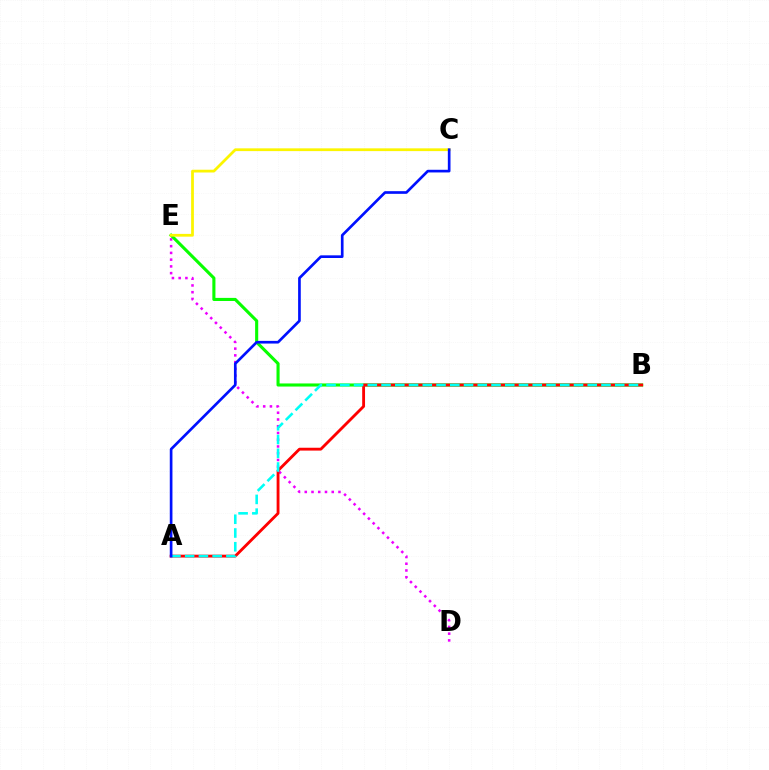{('D', 'E'): [{'color': '#ee00ff', 'line_style': 'dotted', 'thickness': 1.83}], ('B', 'E'): [{'color': '#08ff00', 'line_style': 'solid', 'thickness': 2.23}], ('A', 'B'): [{'color': '#ff0000', 'line_style': 'solid', 'thickness': 2.05}, {'color': '#00fff6', 'line_style': 'dashed', 'thickness': 1.87}], ('C', 'E'): [{'color': '#fcf500', 'line_style': 'solid', 'thickness': 1.99}], ('A', 'C'): [{'color': '#0010ff', 'line_style': 'solid', 'thickness': 1.92}]}